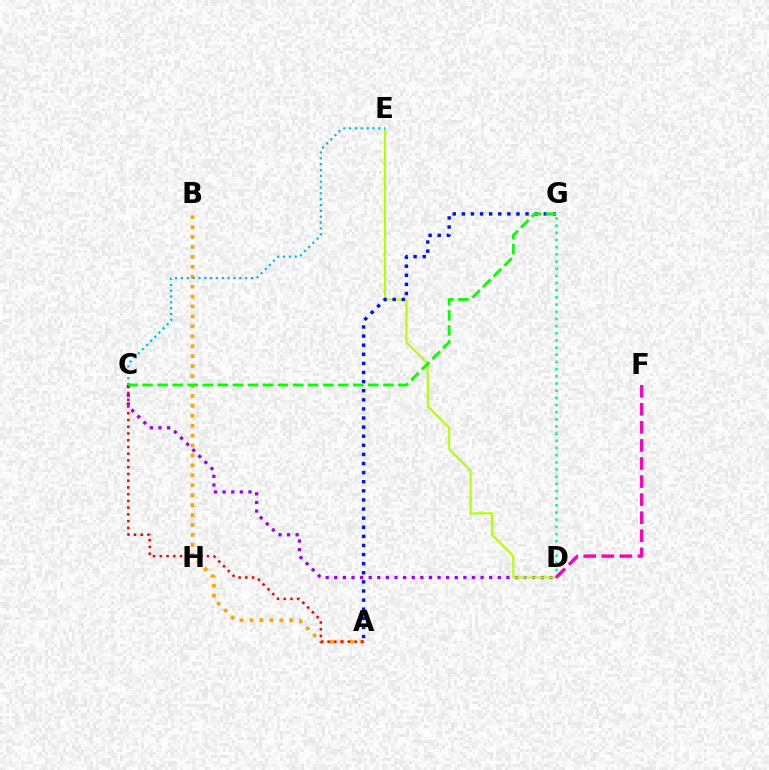{('C', 'D'): [{'color': '#9b00ff', 'line_style': 'dotted', 'thickness': 2.34}], ('D', 'E'): [{'color': '#b3ff00', 'line_style': 'solid', 'thickness': 1.51}], ('A', 'B'): [{'color': '#ffa500', 'line_style': 'dotted', 'thickness': 2.7}], ('C', 'E'): [{'color': '#00b5ff', 'line_style': 'dotted', 'thickness': 1.59}], ('A', 'G'): [{'color': '#0010ff', 'line_style': 'dotted', 'thickness': 2.47}], ('A', 'C'): [{'color': '#ff0000', 'line_style': 'dotted', 'thickness': 1.83}], ('D', 'G'): [{'color': '#00ff9d', 'line_style': 'dotted', 'thickness': 1.95}], ('D', 'F'): [{'color': '#ff00bd', 'line_style': 'dashed', 'thickness': 2.46}], ('C', 'G'): [{'color': '#08ff00', 'line_style': 'dashed', 'thickness': 2.04}]}